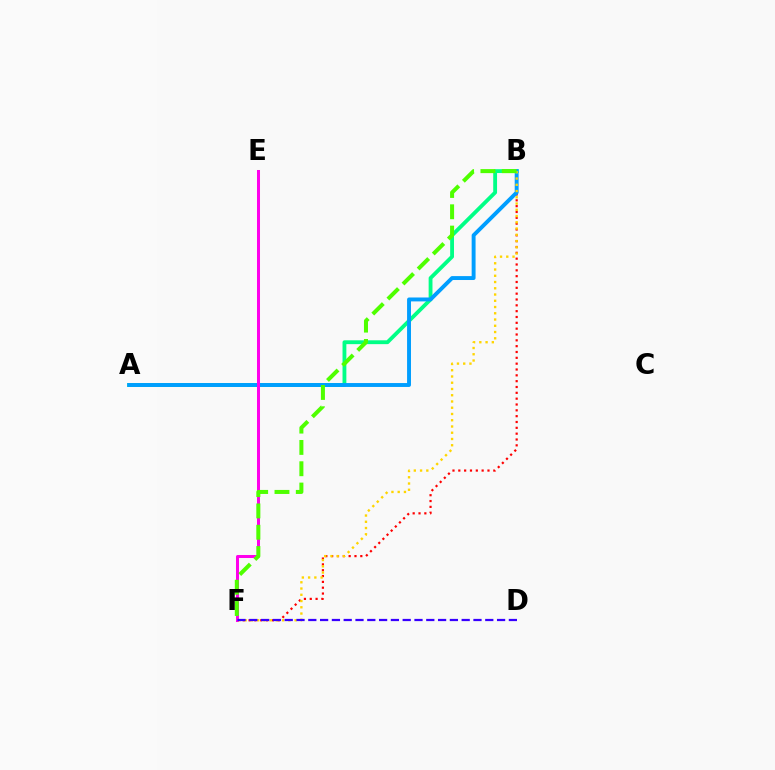{('B', 'F'): [{'color': '#ff0000', 'line_style': 'dotted', 'thickness': 1.58}, {'color': '#ffd500', 'line_style': 'dotted', 'thickness': 1.7}, {'color': '#4fff00', 'line_style': 'dashed', 'thickness': 2.9}], ('A', 'B'): [{'color': '#00ff86', 'line_style': 'solid', 'thickness': 2.76}, {'color': '#009eff', 'line_style': 'solid', 'thickness': 2.82}], ('E', 'F'): [{'color': '#ff00ed', 'line_style': 'solid', 'thickness': 2.17}], ('D', 'F'): [{'color': '#3700ff', 'line_style': 'dashed', 'thickness': 1.6}]}